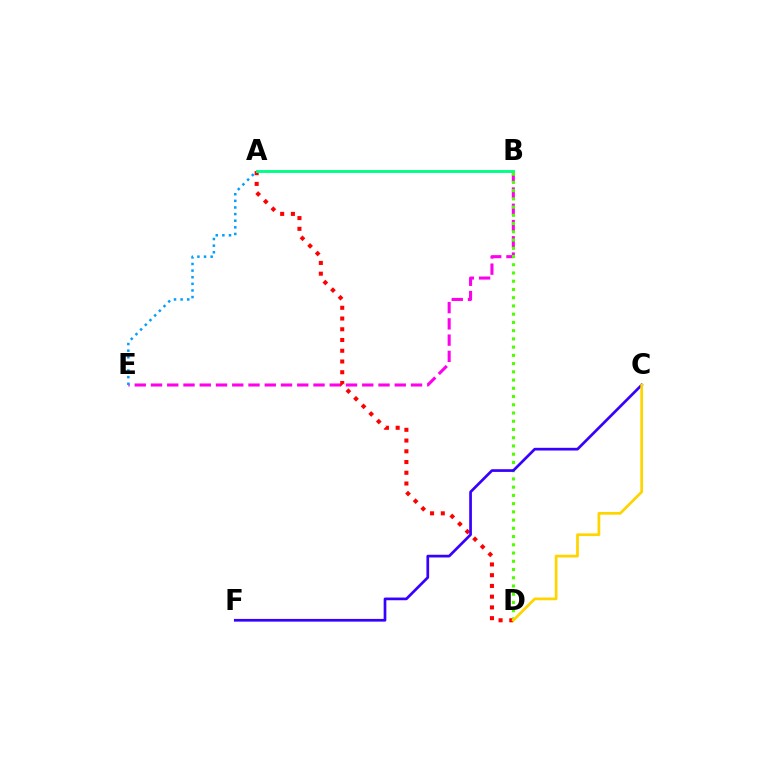{('B', 'E'): [{'color': '#ff00ed', 'line_style': 'dashed', 'thickness': 2.21}], ('A', 'D'): [{'color': '#ff0000', 'line_style': 'dotted', 'thickness': 2.92}], ('A', 'B'): [{'color': '#00ff86', 'line_style': 'solid', 'thickness': 2.09}], ('B', 'D'): [{'color': '#4fff00', 'line_style': 'dotted', 'thickness': 2.24}], ('C', 'F'): [{'color': '#3700ff', 'line_style': 'solid', 'thickness': 1.94}], ('C', 'D'): [{'color': '#ffd500', 'line_style': 'solid', 'thickness': 1.97}], ('A', 'E'): [{'color': '#009eff', 'line_style': 'dotted', 'thickness': 1.8}]}